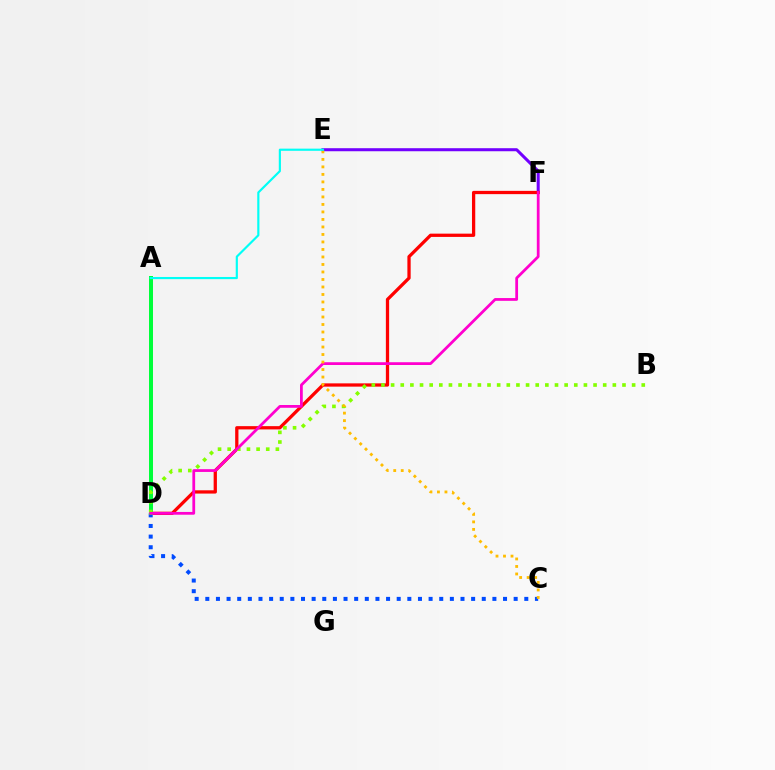{('E', 'F'): [{'color': '#7200ff', 'line_style': 'solid', 'thickness': 2.19}], ('C', 'D'): [{'color': '#004bff', 'line_style': 'dotted', 'thickness': 2.89}], ('D', 'F'): [{'color': '#ff0000', 'line_style': 'solid', 'thickness': 2.35}, {'color': '#ff00cf', 'line_style': 'solid', 'thickness': 2.0}], ('A', 'D'): [{'color': '#00ff39', 'line_style': 'solid', 'thickness': 2.88}], ('B', 'D'): [{'color': '#84ff00', 'line_style': 'dotted', 'thickness': 2.62}], ('C', 'E'): [{'color': '#ffbd00', 'line_style': 'dotted', 'thickness': 2.04}], ('A', 'E'): [{'color': '#00fff6', 'line_style': 'solid', 'thickness': 1.56}]}